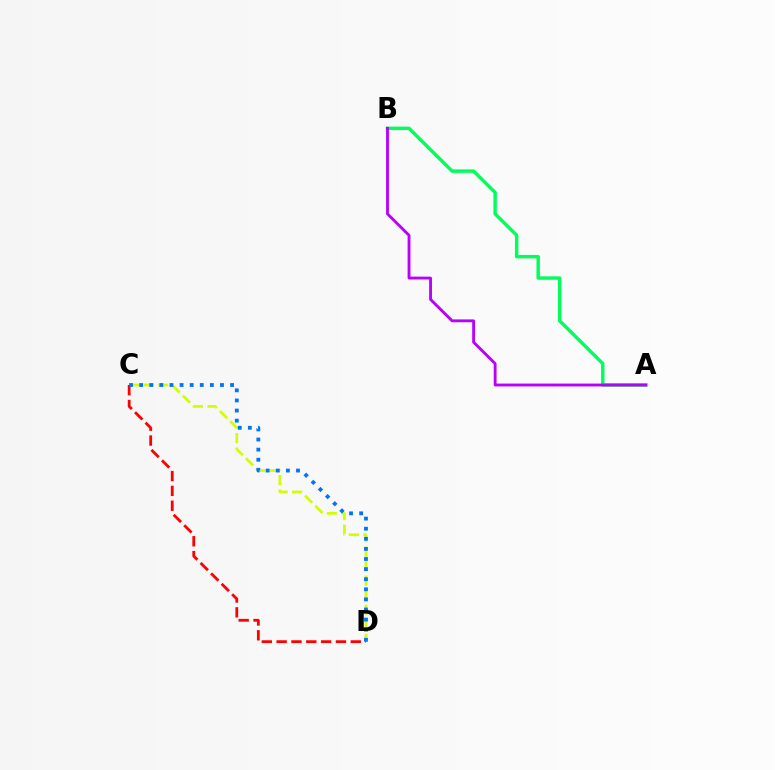{('C', 'D'): [{'color': '#d1ff00', 'line_style': 'dashed', 'thickness': 1.97}, {'color': '#ff0000', 'line_style': 'dashed', 'thickness': 2.01}, {'color': '#0074ff', 'line_style': 'dotted', 'thickness': 2.74}], ('A', 'B'): [{'color': '#00ff5c', 'line_style': 'solid', 'thickness': 2.47}, {'color': '#b900ff', 'line_style': 'solid', 'thickness': 2.05}]}